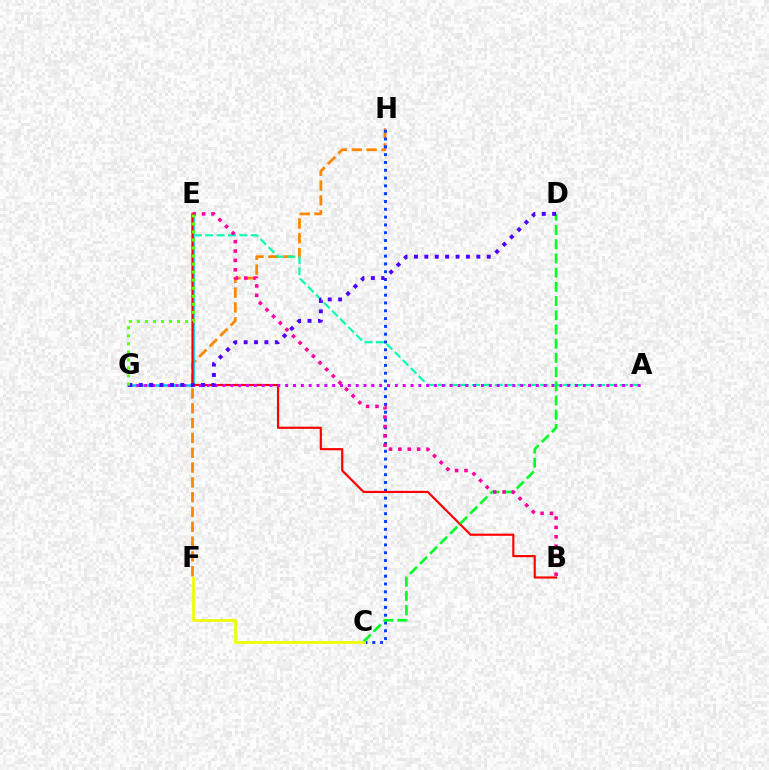{('F', 'H'): [{'color': '#ff8800', 'line_style': 'dashed', 'thickness': 2.01}], ('E', 'G'): [{'color': '#00c7ff', 'line_style': 'solid', 'thickness': 1.87}, {'color': '#66ff00', 'line_style': 'dotted', 'thickness': 2.18}], ('C', 'H'): [{'color': '#003fff', 'line_style': 'dotted', 'thickness': 2.12}], ('A', 'E'): [{'color': '#00ffaf', 'line_style': 'dashed', 'thickness': 1.55}], ('B', 'E'): [{'color': '#ff0000', 'line_style': 'solid', 'thickness': 1.56}, {'color': '#ff00a0', 'line_style': 'dotted', 'thickness': 2.55}], ('A', 'G'): [{'color': '#d600ff', 'line_style': 'dotted', 'thickness': 2.13}], ('C', 'D'): [{'color': '#00ff27', 'line_style': 'dashed', 'thickness': 1.93}], ('D', 'G'): [{'color': '#4f00ff', 'line_style': 'dotted', 'thickness': 2.82}], ('C', 'F'): [{'color': '#eeff00', 'line_style': 'solid', 'thickness': 1.99}]}